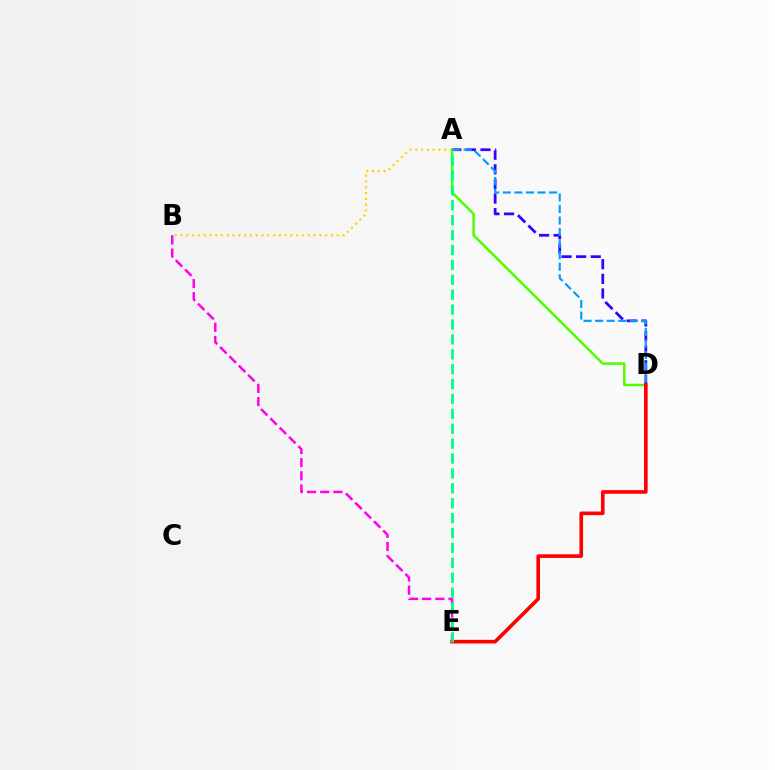{('A', 'B'): [{'color': '#ffd500', 'line_style': 'dotted', 'thickness': 1.57}], ('B', 'E'): [{'color': '#ff00ed', 'line_style': 'dashed', 'thickness': 1.79}], ('A', 'D'): [{'color': '#3700ff', 'line_style': 'dashed', 'thickness': 1.99}, {'color': '#4fff00', 'line_style': 'solid', 'thickness': 1.83}, {'color': '#009eff', 'line_style': 'dashed', 'thickness': 1.57}], ('D', 'E'): [{'color': '#ff0000', 'line_style': 'solid', 'thickness': 2.61}], ('A', 'E'): [{'color': '#00ff86', 'line_style': 'dashed', 'thickness': 2.02}]}